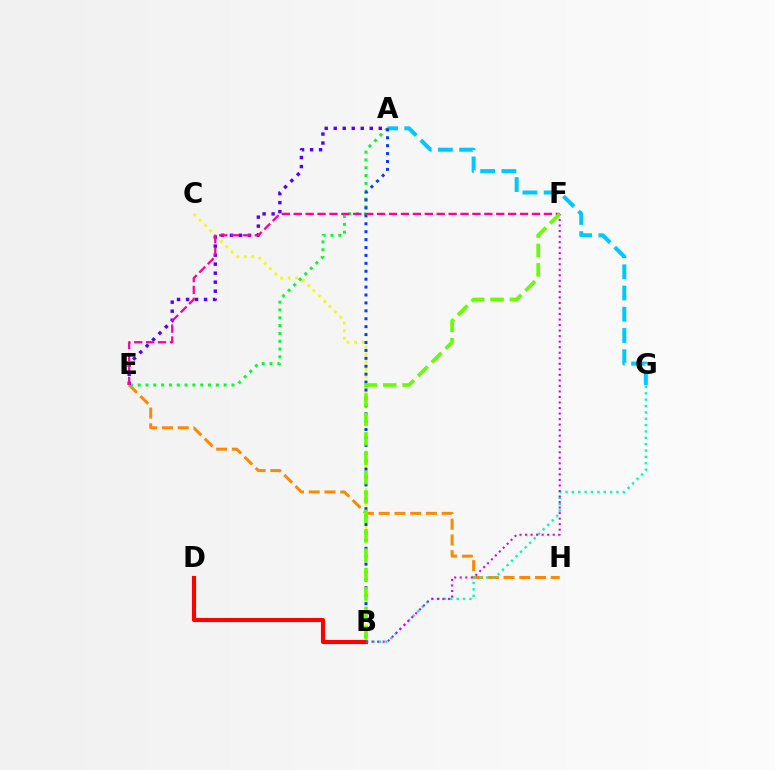{('B', 'C'): [{'color': '#eeff00', 'line_style': 'dotted', 'thickness': 2.04}], ('B', 'D'): [{'color': '#ff0000', 'line_style': 'solid', 'thickness': 2.97}], ('E', 'H'): [{'color': '#ff8800', 'line_style': 'dashed', 'thickness': 2.14}], ('A', 'E'): [{'color': '#00ff27', 'line_style': 'dotted', 'thickness': 2.12}, {'color': '#4f00ff', 'line_style': 'dotted', 'thickness': 2.45}], ('A', 'G'): [{'color': '#00c7ff', 'line_style': 'dashed', 'thickness': 2.88}], ('B', 'G'): [{'color': '#00ffaf', 'line_style': 'dotted', 'thickness': 1.73}], ('A', 'B'): [{'color': '#003fff', 'line_style': 'dotted', 'thickness': 2.15}], ('B', 'F'): [{'color': '#d600ff', 'line_style': 'dotted', 'thickness': 1.5}, {'color': '#66ff00', 'line_style': 'dashed', 'thickness': 2.63}], ('E', 'F'): [{'color': '#ff00a0', 'line_style': 'dashed', 'thickness': 1.62}]}